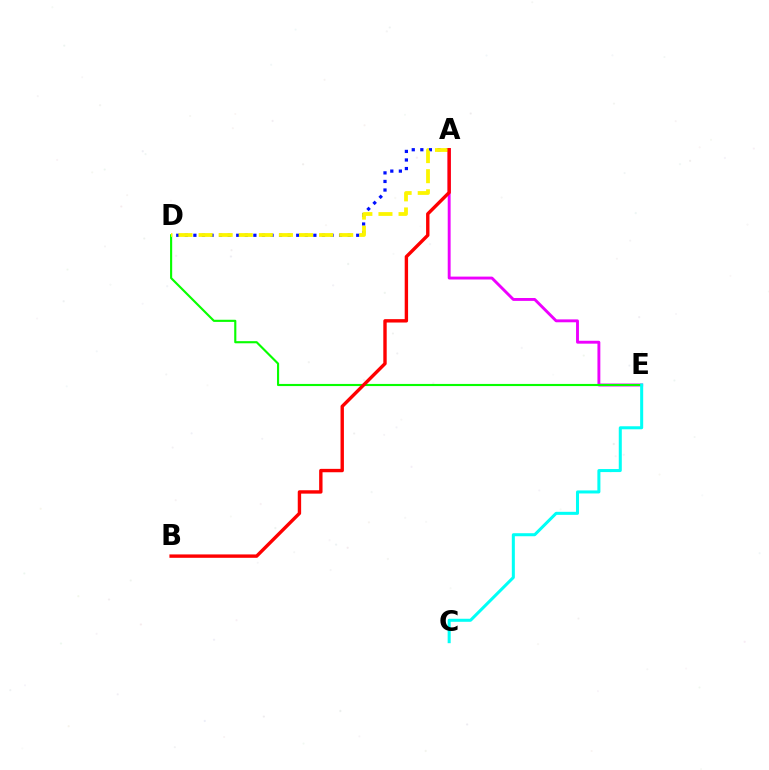{('A', 'E'): [{'color': '#ee00ff', 'line_style': 'solid', 'thickness': 2.08}], ('D', 'E'): [{'color': '#08ff00', 'line_style': 'solid', 'thickness': 1.54}], ('C', 'E'): [{'color': '#00fff6', 'line_style': 'solid', 'thickness': 2.18}], ('A', 'D'): [{'color': '#0010ff', 'line_style': 'dotted', 'thickness': 2.33}, {'color': '#fcf500', 'line_style': 'dashed', 'thickness': 2.73}], ('A', 'B'): [{'color': '#ff0000', 'line_style': 'solid', 'thickness': 2.44}]}